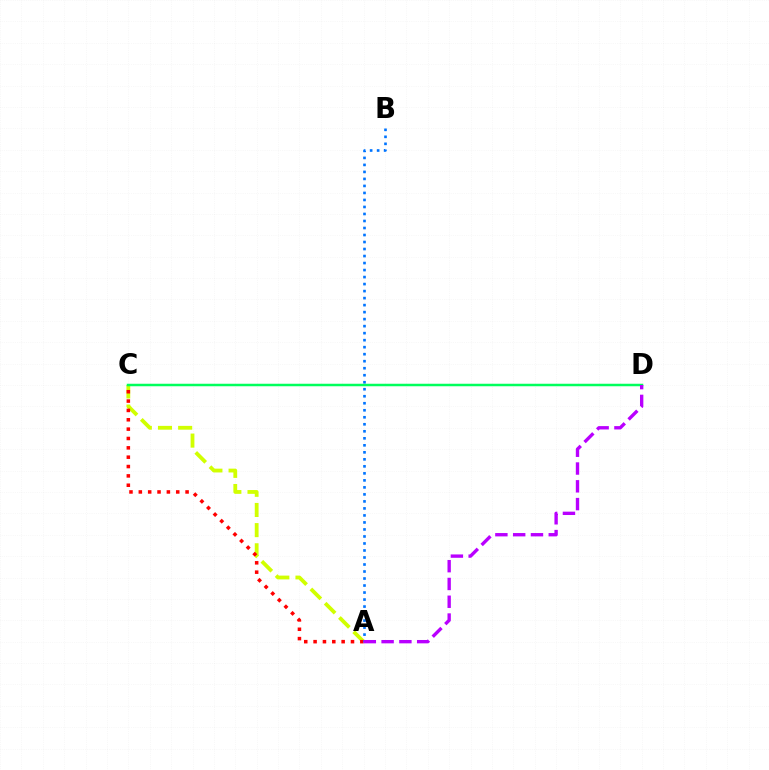{('A', 'C'): [{'color': '#d1ff00', 'line_style': 'dashed', 'thickness': 2.74}, {'color': '#ff0000', 'line_style': 'dotted', 'thickness': 2.54}], ('C', 'D'): [{'color': '#00ff5c', 'line_style': 'solid', 'thickness': 1.8}], ('A', 'B'): [{'color': '#0074ff', 'line_style': 'dotted', 'thickness': 1.9}], ('A', 'D'): [{'color': '#b900ff', 'line_style': 'dashed', 'thickness': 2.42}]}